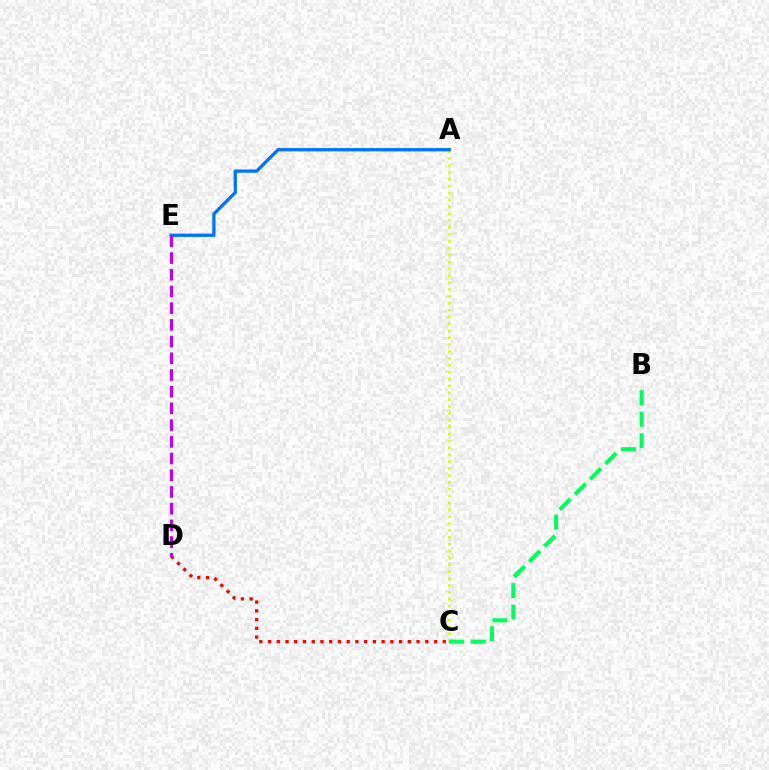{('C', 'D'): [{'color': '#ff0000', 'line_style': 'dotted', 'thickness': 2.37}], ('A', 'C'): [{'color': '#d1ff00', 'line_style': 'dotted', 'thickness': 1.87}], ('A', 'E'): [{'color': '#0074ff', 'line_style': 'solid', 'thickness': 2.37}], ('D', 'E'): [{'color': '#b900ff', 'line_style': 'dashed', 'thickness': 2.27}], ('B', 'C'): [{'color': '#00ff5c', 'line_style': 'dashed', 'thickness': 2.93}]}